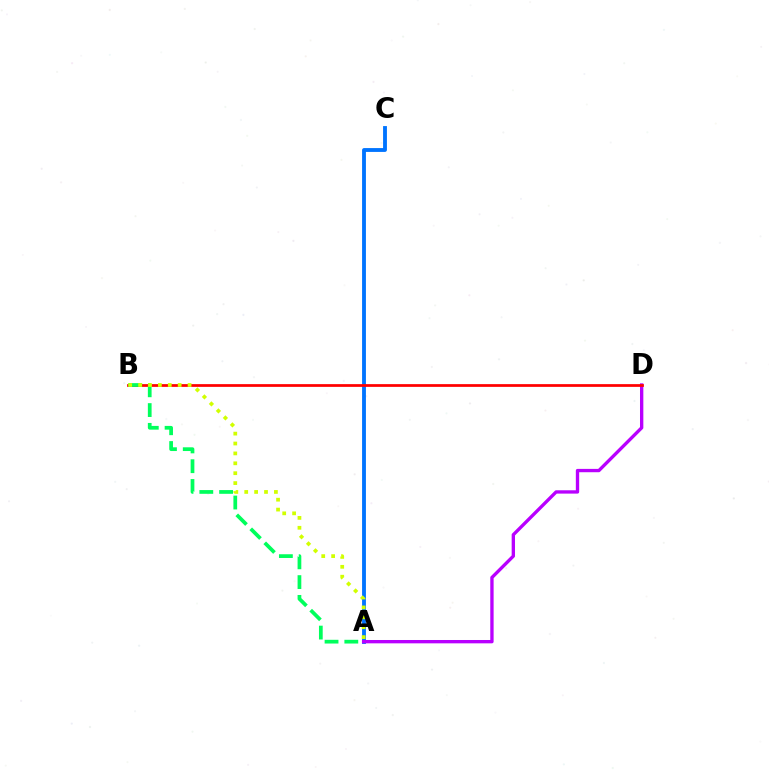{('A', 'C'): [{'color': '#0074ff', 'line_style': 'solid', 'thickness': 2.77}], ('A', 'D'): [{'color': '#b900ff', 'line_style': 'solid', 'thickness': 2.4}], ('B', 'D'): [{'color': '#ff0000', 'line_style': 'solid', 'thickness': 1.97}], ('A', 'B'): [{'color': '#00ff5c', 'line_style': 'dashed', 'thickness': 2.69}, {'color': '#d1ff00', 'line_style': 'dotted', 'thickness': 2.69}]}